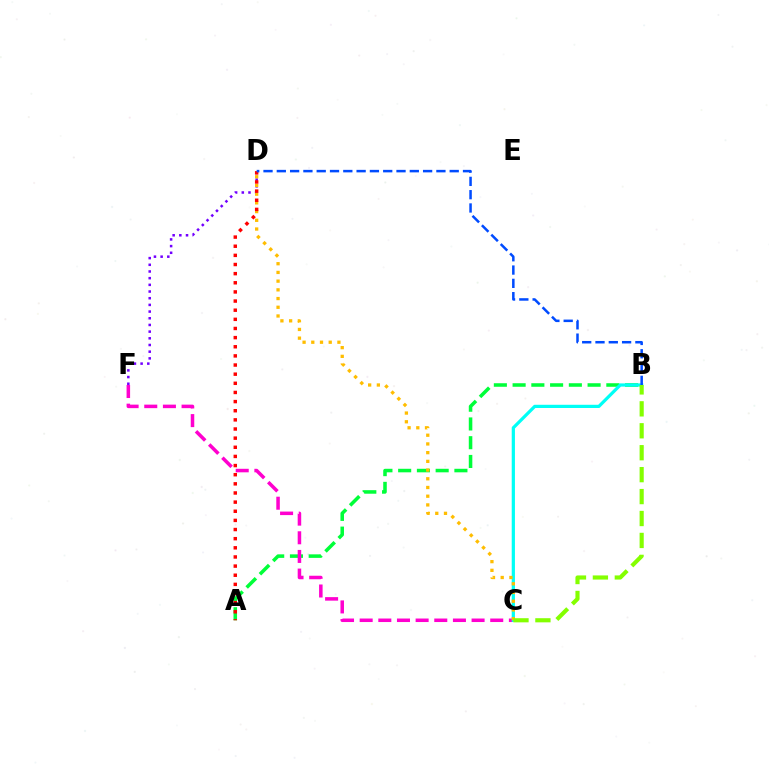{('A', 'B'): [{'color': '#00ff39', 'line_style': 'dashed', 'thickness': 2.55}], ('C', 'F'): [{'color': '#ff00cf', 'line_style': 'dashed', 'thickness': 2.53}], ('D', 'F'): [{'color': '#7200ff', 'line_style': 'dotted', 'thickness': 1.82}], ('B', 'C'): [{'color': '#00fff6', 'line_style': 'solid', 'thickness': 2.32}, {'color': '#84ff00', 'line_style': 'dashed', 'thickness': 2.98}], ('C', 'D'): [{'color': '#ffbd00', 'line_style': 'dotted', 'thickness': 2.37}], ('A', 'D'): [{'color': '#ff0000', 'line_style': 'dotted', 'thickness': 2.48}], ('B', 'D'): [{'color': '#004bff', 'line_style': 'dashed', 'thickness': 1.81}]}